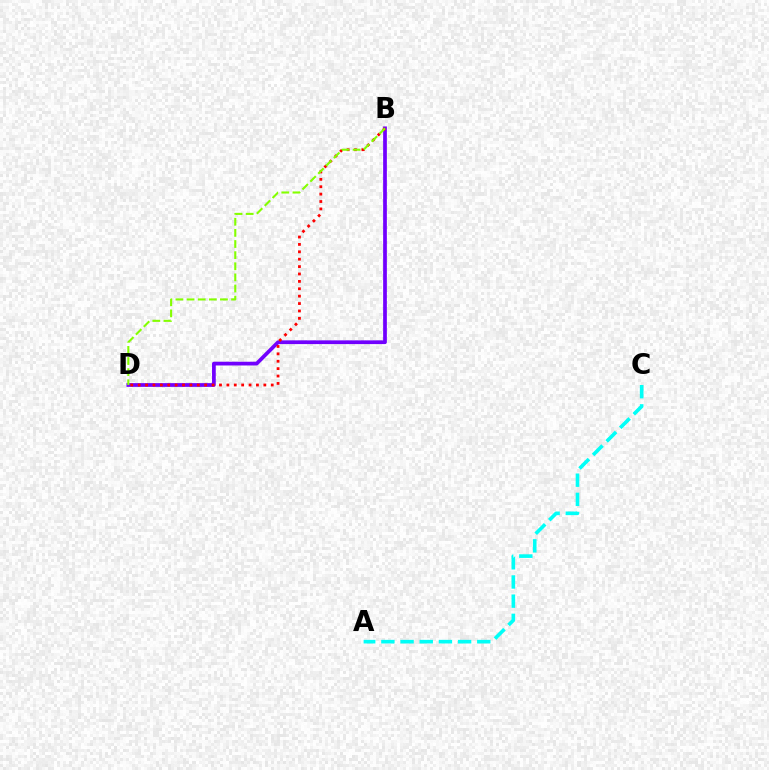{('B', 'D'): [{'color': '#7200ff', 'line_style': 'solid', 'thickness': 2.69}, {'color': '#ff0000', 'line_style': 'dotted', 'thickness': 2.01}, {'color': '#84ff00', 'line_style': 'dashed', 'thickness': 1.51}], ('A', 'C'): [{'color': '#00fff6', 'line_style': 'dashed', 'thickness': 2.61}]}